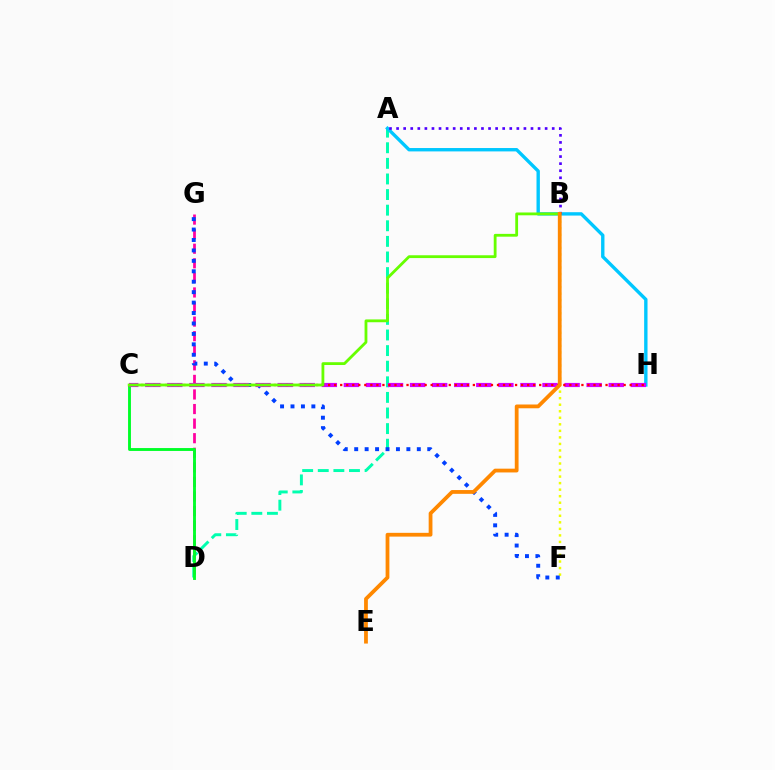{('A', 'D'): [{'color': '#00ffaf', 'line_style': 'dashed', 'thickness': 2.12}], ('B', 'F'): [{'color': '#eeff00', 'line_style': 'dotted', 'thickness': 1.78}], ('D', 'G'): [{'color': '#ff00a0', 'line_style': 'dashed', 'thickness': 1.98}], ('A', 'H'): [{'color': '#00c7ff', 'line_style': 'solid', 'thickness': 2.43}], ('F', 'G'): [{'color': '#003fff', 'line_style': 'dotted', 'thickness': 2.84}], ('A', 'B'): [{'color': '#4f00ff', 'line_style': 'dotted', 'thickness': 1.92}], ('C', 'D'): [{'color': '#00ff27', 'line_style': 'solid', 'thickness': 2.08}], ('C', 'H'): [{'color': '#d600ff', 'line_style': 'dashed', 'thickness': 3.0}, {'color': '#ff0000', 'line_style': 'dotted', 'thickness': 1.64}], ('B', 'C'): [{'color': '#66ff00', 'line_style': 'solid', 'thickness': 2.02}], ('B', 'E'): [{'color': '#ff8800', 'line_style': 'solid', 'thickness': 2.72}]}